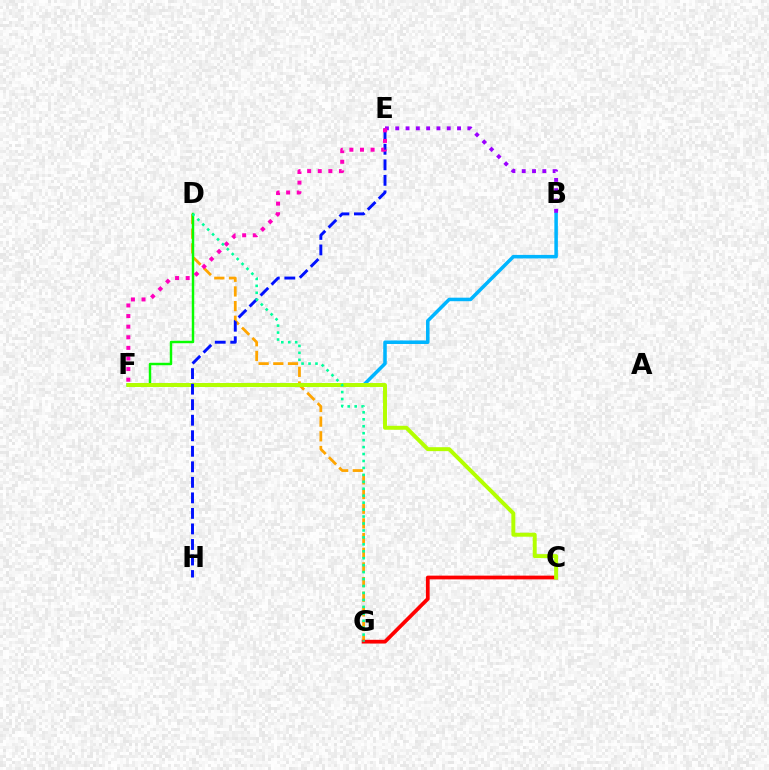{('D', 'G'): [{'color': '#ffa500', 'line_style': 'dashed', 'thickness': 1.99}, {'color': '#00ff9d', 'line_style': 'dotted', 'thickness': 1.89}], ('D', 'F'): [{'color': '#08ff00', 'line_style': 'solid', 'thickness': 1.76}], ('C', 'G'): [{'color': '#ff0000', 'line_style': 'solid', 'thickness': 2.69}], ('B', 'F'): [{'color': '#00b5ff', 'line_style': 'solid', 'thickness': 2.54}], ('C', 'F'): [{'color': '#b3ff00', 'line_style': 'solid', 'thickness': 2.85}], ('E', 'H'): [{'color': '#0010ff', 'line_style': 'dashed', 'thickness': 2.11}], ('B', 'E'): [{'color': '#9b00ff', 'line_style': 'dotted', 'thickness': 2.8}], ('E', 'F'): [{'color': '#ff00bd', 'line_style': 'dotted', 'thickness': 2.88}]}